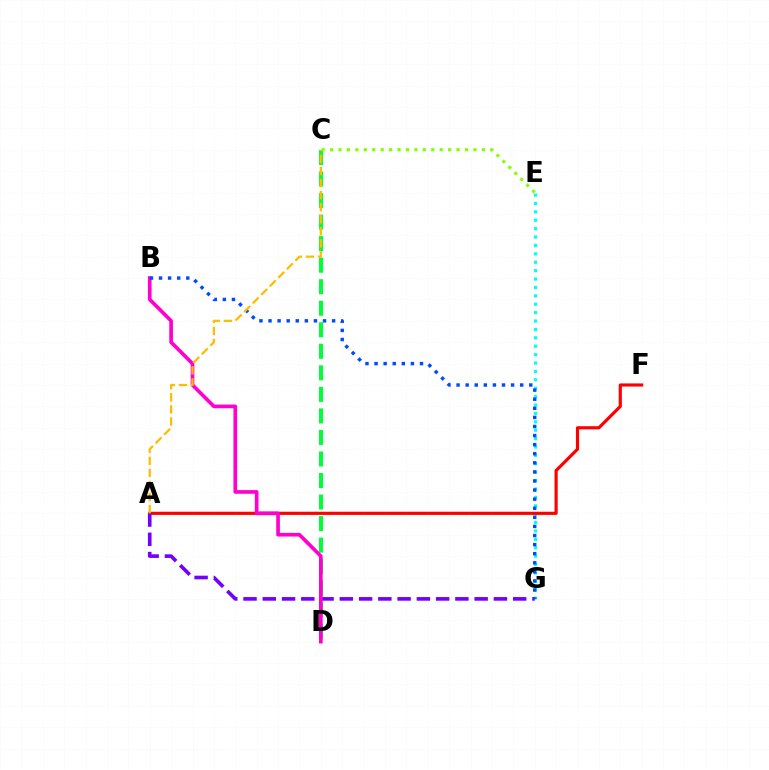{('C', 'D'): [{'color': '#00ff39', 'line_style': 'dashed', 'thickness': 2.93}], ('E', 'G'): [{'color': '#00fff6', 'line_style': 'dotted', 'thickness': 2.28}], ('C', 'E'): [{'color': '#84ff00', 'line_style': 'dotted', 'thickness': 2.29}], ('A', 'F'): [{'color': '#ff0000', 'line_style': 'solid', 'thickness': 2.27}], ('A', 'G'): [{'color': '#7200ff', 'line_style': 'dashed', 'thickness': 2.62}], ('B', 'D'): [{'color': '#ff00cf', 'line_style': 'solid', 'thickness': 2.64}], ('B', 'G'): [{'color': '#004bff', 'line_style': 'dotted', 'thickness': 2.47}], ('A', 'C'): [{'color': '#ffbd00', 'line_style': 'dashed', 'thickness': 1.64}]}